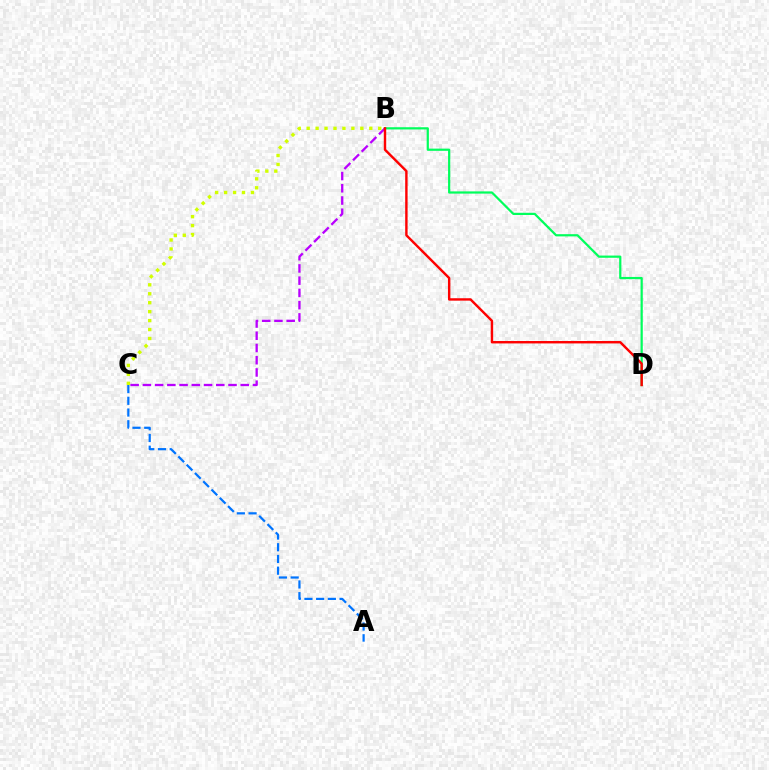{('B', 'C'): [{'color': '#d1ff00', 'line_style': 'dotted', 'thickness': 2.43}, {'color': '#b900ff', 'line_style': 'dashed', 'thickness': 1.66}], ('A', 'C'): [{'color': '#0074ff', 'line_style': 'dashed', 'thickness': 1.59}], ('B', 'D'): [{'color': '#00ff5c', 'line_style': 'solid', 'thickness': 1.6}, {'color': '#ff0000', 'line_style': 'solid', 'thickness': 1.74}]}